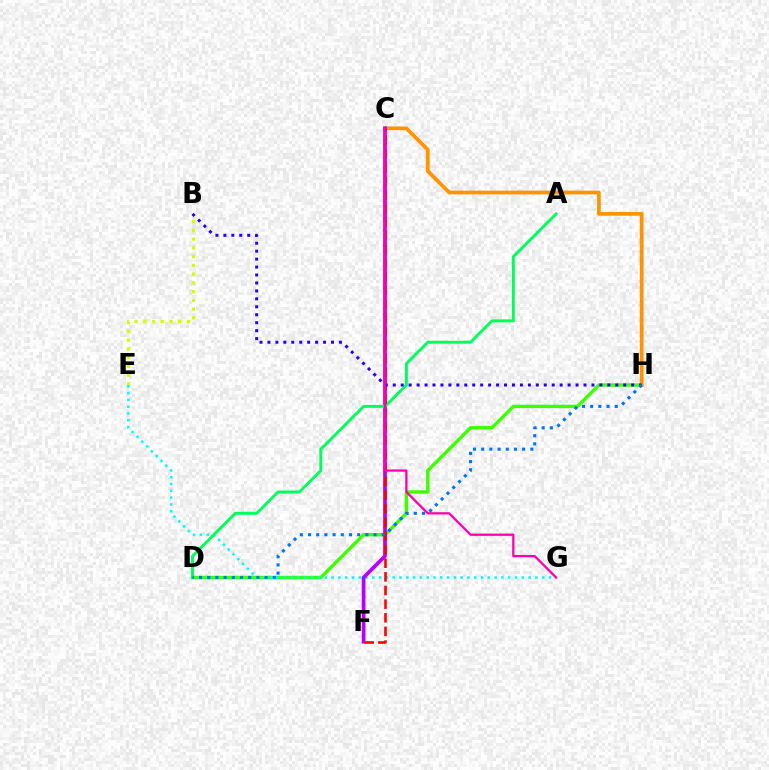{('D', 'H'): [{'color': '#3dff00', 'line_style': 'solid', 'thickness': 2.44}, {'color': '#0074ff', 'line_style': 'dotted', 'thickness': 2.23}], ('B', 'E'): [{'color': '#d1ff00', 'line_style': 'dotted', 'thickness': 2.37}], ('C', 'H'): [{'color': '#ff9400', 'line_style': 'solid', 'thickness': 2.68}], ('E', 'G'): [{'color': '#00fff6', 'line_style': 'dotted', 'thickness': 1.85}], ('C', 'F'): [{'color': '#b900ff', 'line_style': 'solid', 'thickness': 2.69}, {'color': '#ff0000', 'line_style': 'dashed', 'thickness': 1.85}], ('A', 'D'): [{'color': '#00ff5c', 'line_style': 'solid', 'thickness': 2.11}], ('B', 'H'): [{'color': '#2500ff', 'line_style': 'dotted', 'thickness': 2.16}], ('C', 'G'): [{'color': '#ff00ac', 'line_style': 'solid', 'thickness': 1.64}]}